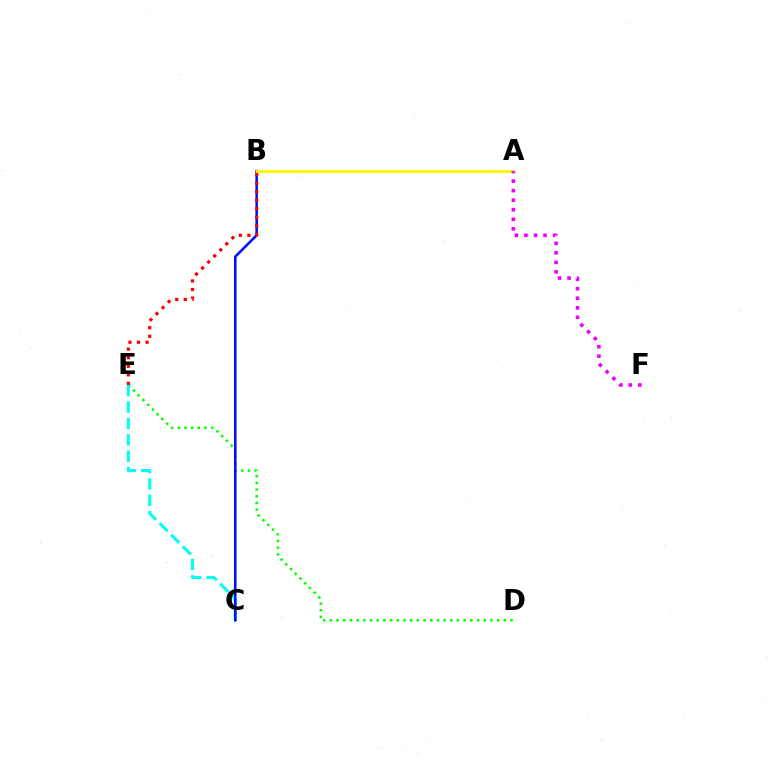{('D', 'E'): [{'color': '#08ff00', 'line_style': 'dotted', 'thickness': 1.82}], ('C', 'E'): [{'color': '#00fff6', 'line_style': 'dashed', 'thickness': 2.22}], ('B', 'C'): [{'color': '#0010ff', 'line_style': 'solid', 'thickness': 1.86}], ('A', 'B'): [{'color': '#fcf500', 'line_style': 'solid', 'thickness': 2.07}], ('A', 'F'): [{'color': '#ee00ff', 'line_style': 'dotted', 'thickness': 2.59}], ('B', 'E'): [{'color': '#ff0000', 'line_style': 'dotted', 'thickness': 2.33}]}